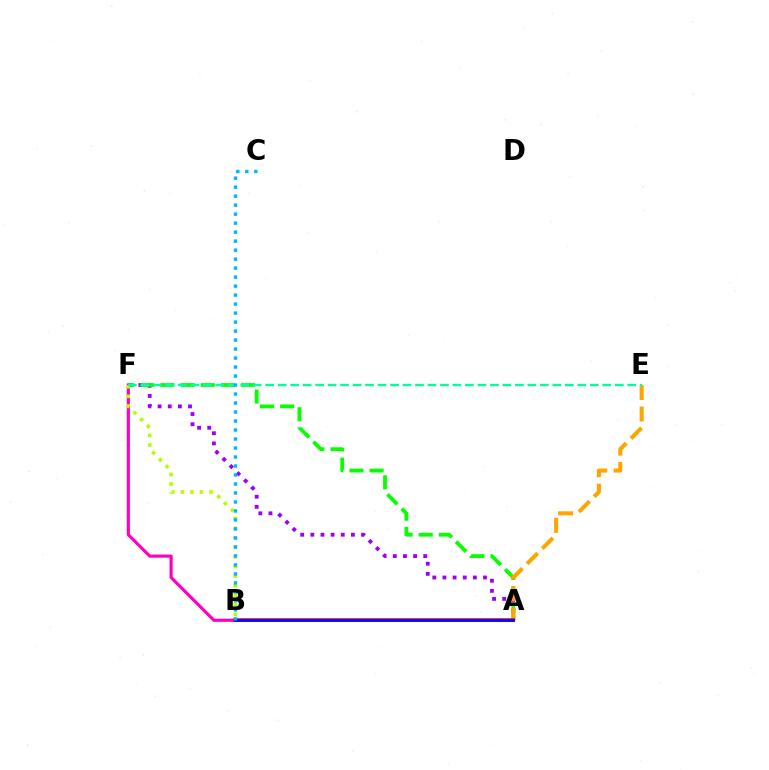{('A', 'F'): [{'color': '#9b00ff', 'line_style': 'dotted', 'thickness': 2.76}, {'color': '#08ff00', 'line_style': 'dashed', 'thickness': 2.74}], ('B', 'F'): [{'color': '#ff00bd', 'line_style': 'solid', 'thickness': 2.26}, {'color': '#b3ff00', 'line_style': 'dotted', 'thickness': 2.6}], ('A', 'E'): [{'color': '#ffa500', 'line_style': 'dashed', 'thickness': 2.92}], ('A', 'B'): [{'color': '#ff0000', 'line_style': 'solid', 'thickness': 2.58}, {'color': '#0010ff', 'line_style': 'solid', 'thickness': 2.09}], ('E', 'F'): [{'color': '#00ff9d', 'line_style': 'dashed', 'thickness': 1.7}], ('B', 'C'): [{'color': '#00b5ff', 'line_style': 'dotted', 'thickness': 2.44}]}